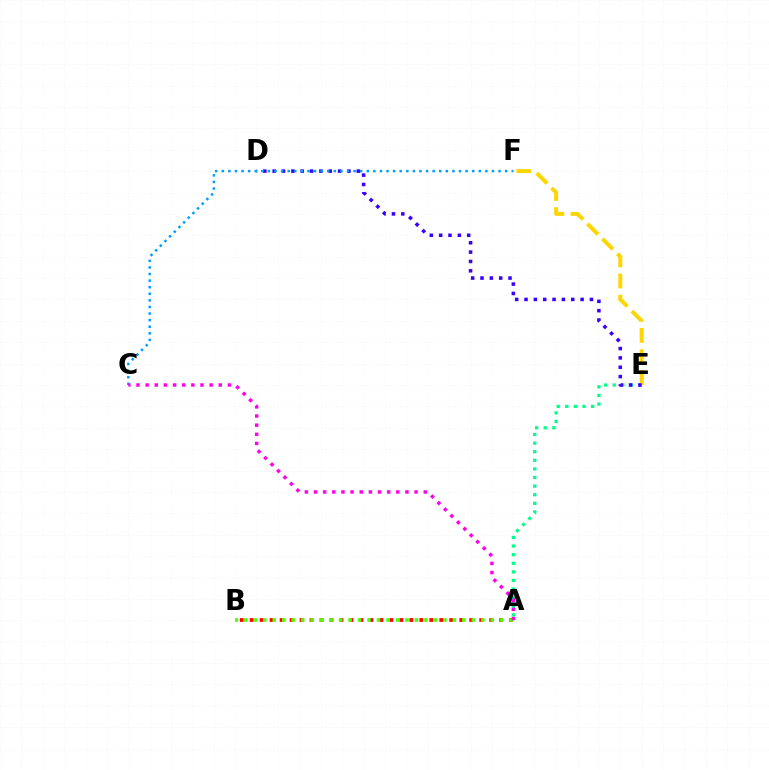{('A', 'E'): [{'color': '#00ff86', 'line_style': 'dotted', 'thickness': 2.34}], ('A', 'B'): [{'color': '#ff0000', 'line_style': 'dotted', 'thickness': 2.71}, {'color': '#4fff00', 'line_style': 'dotted', 'thickness': 2.58}], ('E', 'F'): [{'color': '#ffd500', 'line_style': 'dashed', 'thickness': 2.87}], ('D', 'E'): [{'color': '#3700ff', 'line_style': 'dotted', 'thickness': 2.54}], ('C', 'F'): [{'color': '#009eff', 'line_style': 'dotted', 'thickness': 1.79}], ('A', 'C'): [{'color': '#ff00ed', 'line_style': 'dotted', 'thickness': 2.48}]}